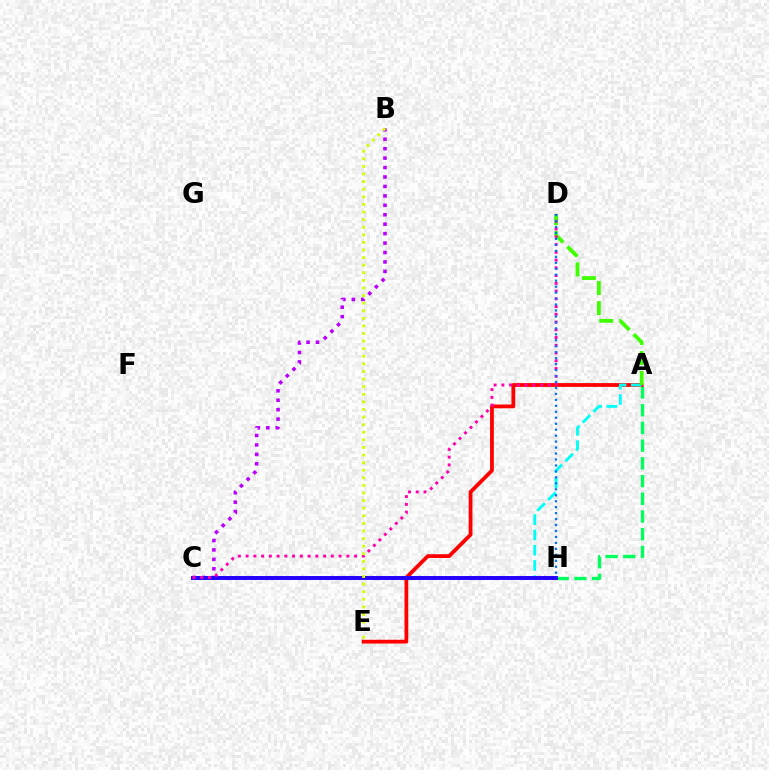{('B', 'C'): [{'color': '#b900ff', 'line_style': 'dotted', 'thickness': 2.56}], ('C', 'H'): [{'color': '#ff9400', 'line_style': 'dotted', 'thickness': 2.55}, {'color': '#2500ff', 'line_style': 'solid', 'thickness': 2.83}], ('A', 'H'): [{'color': '#00ff5c', 'line_style': 'dashed', 'thickness': 2.41}], ('A', 'E'): [{'color': '#ff0000', 'line_style': 'solid', 'thickness': 2.72}], ('A', 'C'): [{'color': '#00fff6', 'line_style': 'dashed', 'thickness': 2.08}], ('A', 'D'): [{'color': '#3dff00', 'line_style': 'dashed', 'thickness': 2.72}], ('C', 'D'): [{'color': '#ff00ac', 'line_style': 'dotted', 'thickness': 2.11}], ('D', 'H'): [{'color': '#0074ff', 'line_style': 'dotted', 'thickness': 1.62}], ('B', 'E'): [{'color': '#d1ff00', 'line_style': 'dotted', 'thickness': 2.06}]}